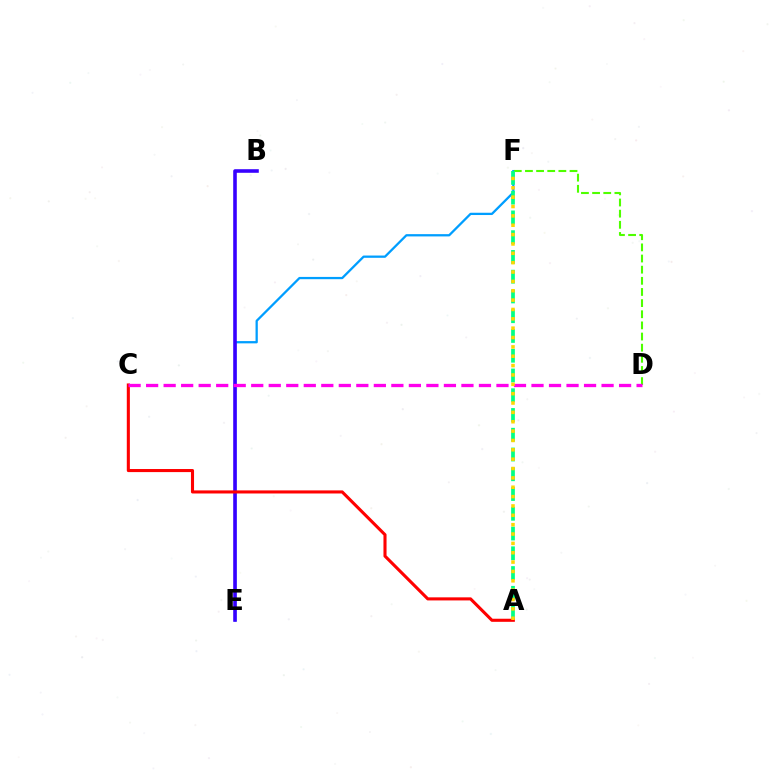{('E', 'F'): [{'color': '#009eff', 'line_style': 'solid', 'thickness': 1.64}], ('D', 'F'): [{'color': '#4fff00', 'line_style': 'dashed', 'thickness': 1.51}], ('B', 'E'): [{'color': '#3700ff', 'line_style': 'solid', 'thickness': 2.58}], ('A', 'F'): [{'color': '#00ff86', 'line_style': 'dashed', 'thickness': 2.68}, {'color': '#ffd500', 'line_style': 'dotted', 'thickness': 2.54}], ('A', 'C'): [{'color': '#ff0000', 'line_style': 'solid', 'thickness': 2.22}], ('C', 'D'): [{'color': '#ff00ed', 'line_style': 'dashed', 'thickness': 2.38}]}